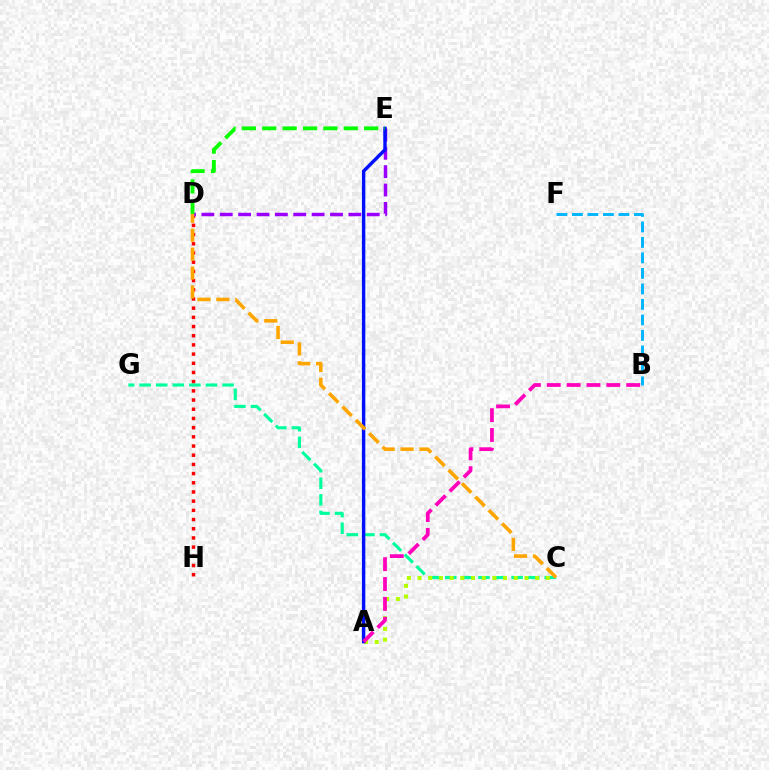{('D', 'H'): [{'color': '#ff0000', 'line_style': 'dotted', 'thickness': 2.5}], ('C', 'G'): [{'color': '#00ff9d', 'line_style': 'dashed', 'thickness': 2.25}], ('D', 'E'): [{'color': '#9b00ff', 'line_style': 'dashed', 'thickness': 2.5}, {'color': '#08ff00', 'line_style': 'dashed', 'thickness': 2.77}], ('A', 'C'): [{'color': '#b3ff00', 'line_style': 'dotted', 'thickness': 2.9}], ('A', 'E'): [{'color': '#0010ff', 'line_style': 'solid', 'thickness': 2.45}], ('A', 'B'): [{'color': '#ff00bd', 'line_style': 'dashed', 'thickness': 2.7}], ('B', 'F'): [{'color': '#00b5ff', 'line_style': 'dashed', 'thickness': 2.11}], ('C', 'D'): [{'color': '#ffa500', 'line_style': 'dashed', 'thickness': 2.57}]}